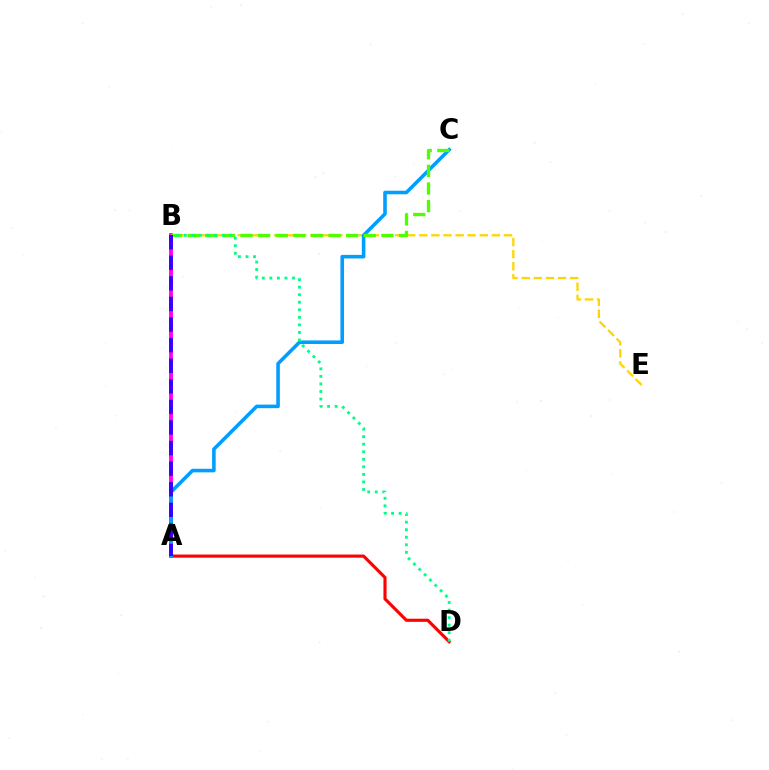{('B', 'E'): [{'color': '#ffd500', 'line_style': 'dashed', 'thickness': 1.64}], ('A', 'B'): [{'color': '#ff00ed', 'line_style': 'solid', 'thickness': 2.76}, {'color': '#3700ff', 'line_style': 'dashed', 'thickness': 2.8}], ('A', 'D'): [{'color': '#ff0000', 'line_style': 'solid', 'thickness': 2.26}], ('A', 'C'): [{'color': '#009eff', 'line_style': 'solid', 'thickness': 2.57}], ('B', 'C'): [{'color': '#4fff00', 'line_style': 'dashed', 'thickness': 2.39}], ('B', 'D'): [{'color': '#00ff86', 'line_style': 'dotted', 'thickness': 2.05}]}